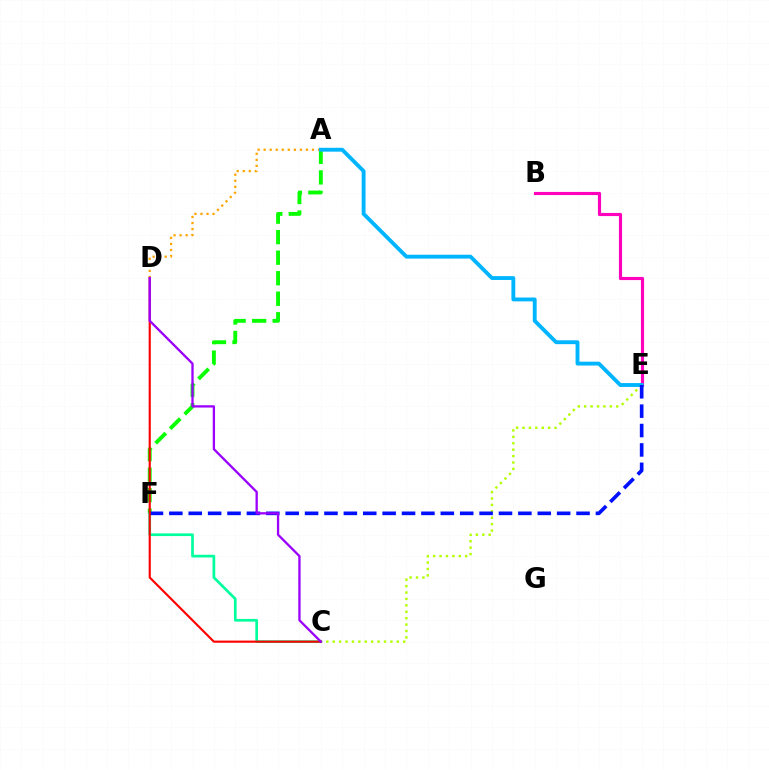{('A', 'F'): [{'color': '#08ff00', 'line_style': 'dashed', 'thickness': 2.79}], ('A', 'D'): [{'color': '#ffa500', 'line_style': 'dotted', 'thickness': 1.64}], ('C', 'F'): [{'color': '#00ff9d', 'line_style': 'solid', 'thickness': 1.94}], ('C', 'E'): [{'color': '#b3ff00', 'line_style': 'dotted', 'thickness': 1.74}], ('B', 'E'): [{'color': '#ff00bd', 'line_style': 'solid', 'thickness': 2.26}], ('A', 'E'): [{'color': '#00b5ff', 'line_style': 'solid', 'thickness': 2.78}], ('E', 'F'): [{'color': '#0010ff', 'line_style': 'dashed', 'thickness': 2.63}], ('C', 'D'): [{'color': '#ff0000', 'line_style': 'solid', 'thickness': 1.54}, {'color': '#9b00ff', 'line_style': 'solid', 'thickness': 1.66}]}